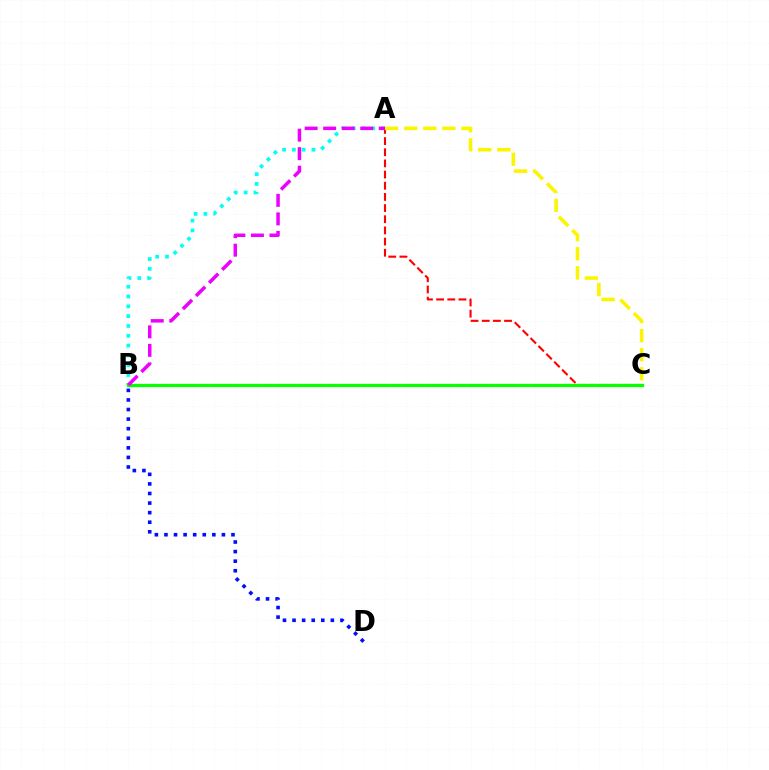{('B', 'D'): [{'color': '#0010ff', 'line_style': 'dotted', 'thickness': 2.6}], ('A', 'B'): [{'color': '#00fff6', 'line_style': 'dotted', 'thickness': 2.67}, {'color': '#ee00ff', 'line_style': 'dashed', 'thickness': 2.52}], ('A', 'C'): [{'color': '#ff0000', 'line_style': 'dashed', 'thickness': 1.52}, {'color': '#fcf500', 'line_style': 'dashed', 'thickness': 2.59}], ('B', 'C'): [{'color': '#08ff00', 'line_style': 'solid', 'thickness': 2.35}]}